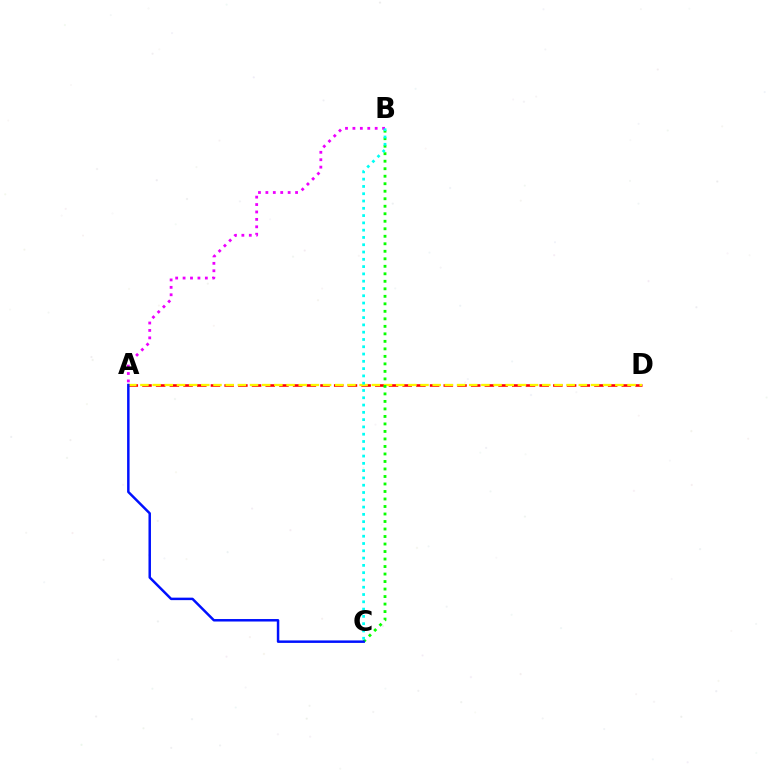{('A', 'D'): [{'color': '#ff0000', 'line_style': 'dashed', 'thickness': 1.86}, {'color': '#fcf500', 'line_style': 'dashed', 'thickness': 1.65}], ('A', 'B'): [{'color': '#ee00ff', 'line_style': 'dotted', 'thickness': 2.02}], ('B', 'C'): [{'color': '#08ff00', 'line_style': 'dotted', 'thickness': 2.04}, {'color': '#00fff6', 'line_style': 'dotted', 'thickness': 1.98}], ('A', 'C'): [{'color': '#0010ff', 'line_style': 'solid', 'thickness': 1.79}]}